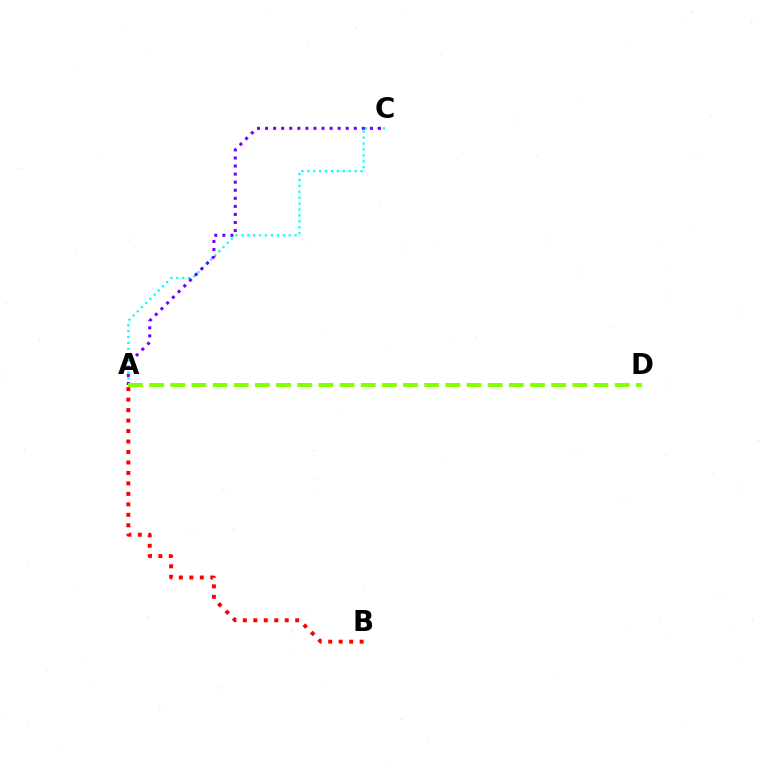{('A', 'C'): [{'color': '#00fff6', 'line_style': 'dotted', 'thickness': 1.61}, {'color': '#7200ff', 'line_style': 'dotted', 'thickness': 2.19}], ('A', 'B'): [{'color': '#ff0000', 'line_style': 'dotted', 'thickness': 2.85}], ('A', 'D'): [{'color': '#84ff00', 'line_style': 'dashed', 'thickness': 2.88}]}